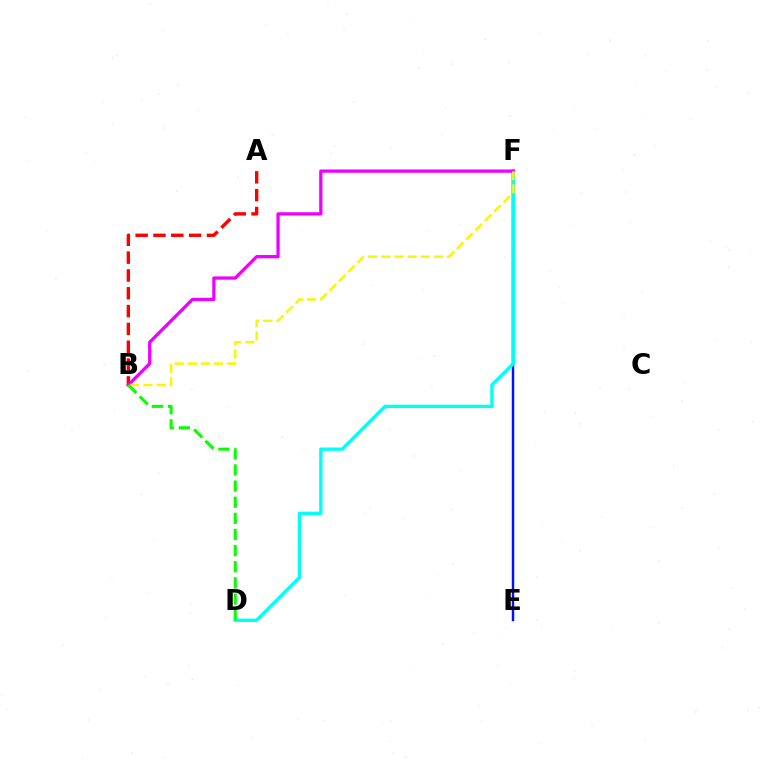{('E', 'F'): [{'color': '#0010ff', 'line_style': 'solid', 'thickness': 1.75}], ('D', 'F'): [{'color': '#00fff6', 'line_style': 'solid', 'thickness': 2.41}], ('A', 'B'): [{'color': '#ff0000', 'line_style': 'dashed', 'thickness': 2.42}], ('B', 'F'): [{'color': '#ee00ff', 'line_style': 'solid', 'thickness': 2.35}, {'color': '#fcf500', 'line_style': 'dashed', 'thickness': 1.79}], ('B', 'D'): [{'color': '#08ff00', 'line_style': 'dashed', 'thickness': 2.19}]}